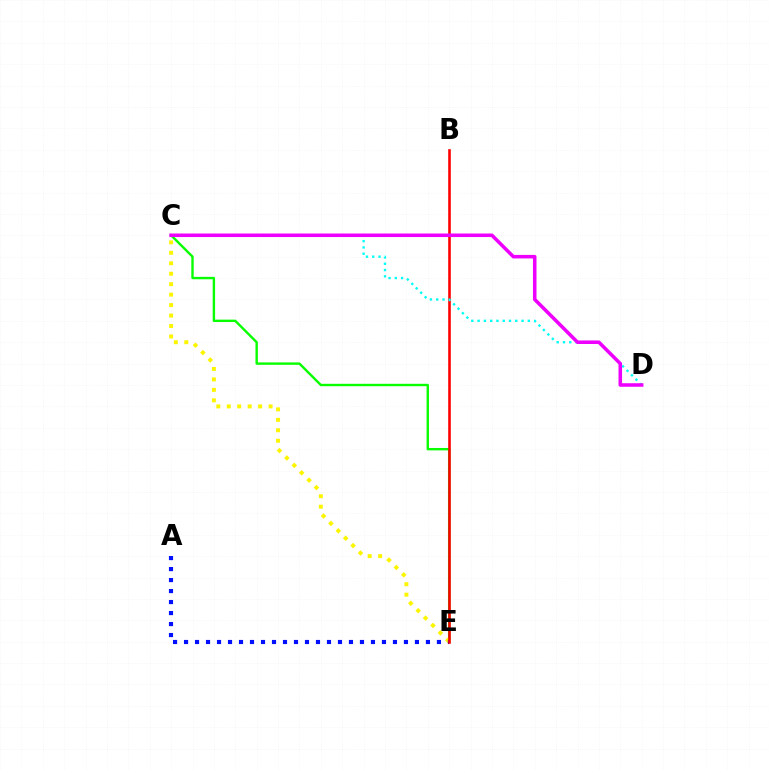{('C', 'E'): [{'color': '#08ff00', 'line_style': 'solid', 'thickness': 1.72}, {'color': '#fcf500', 'line_style': 'dotted', 'thickness': 2.84}], ('A', 'E'): [{'color': '#0010ff', 'line_style': 'dotted', 'thickness': 2.99}], ('B', 'E'): [{'color': '#ff0000', 'line_style': 'solid', 'thickness': 1.88}], ('C', 'D'): [{'color': '#00fff6', 'line_style': 'dotted', 'thickness': 1.71}, {'color': '#ee00ff', 'line_style': 'solid', 'thickness': 2.55}]}